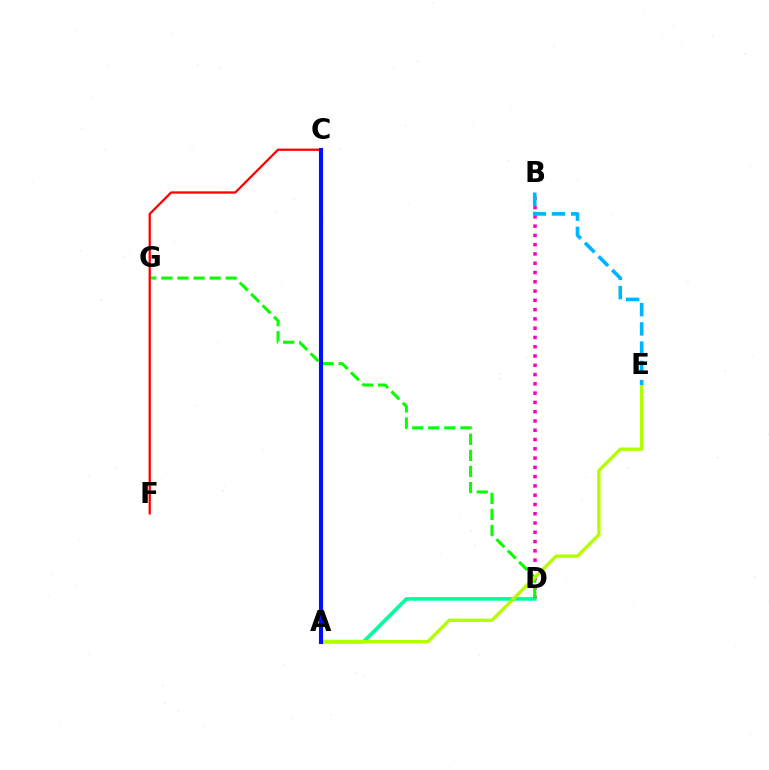{('B', 'D'): [{'color': '#ff00bd', 'line_style': 'dotted', 'thickness': 2.52}], ('A', 'D'): [{'color': '#00ff9d', 'line_style': 'solid', 'thickness': 2.61}], ('D', 'G'): [{'color': '#08ff00', 'line_style': 'dashed', 'thickness': 2.19}], ('A', 'C'): [{'color': '#ffa500', 'line_style': 'dotted', 'thickness': 1.85}, {'color': '#9b00ff', 'line_style': 'solid', 'thickness': 2.53}, {'color': '#0010ff', 'line_style': 'solid', 'thickness': 2.95}], ('A', 'E'): [{'color': '#b3ff00', 'line_style': 'solid', 'thickness': 2.41}], ('C', 'F'): [{'color': '#ff0000', 'line_style': 'solid', 'thickness': 1.64}], ('B', 'E'): [{'color': '#00b5ff', 'line_style': 'dashed', 'thickness': 2.61}]}